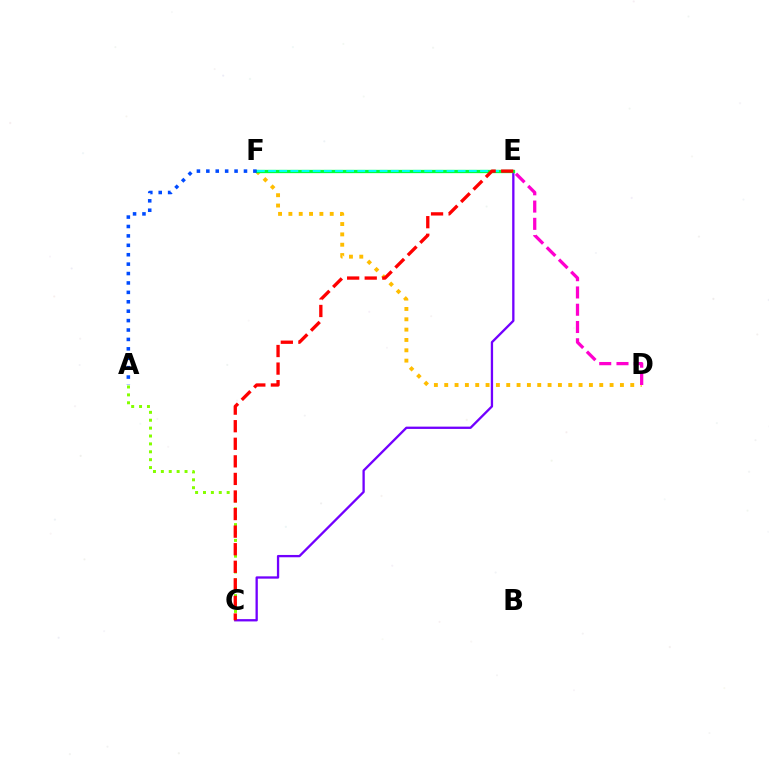{('A', 'C'): [{'color': '#84ff00', 'line_style': 'dotted', 'thickness': 2.14}], ('D', 'F'): [{'color': '#ffbd00', 'line_style': 'dotted', 'thickness': 2.81}], ('C', 'E'): [{'color': '#7200ff', 'line_style': 'solid', 'thickness': 1.66}, {'color': '#ff0000', 'line_style': 'dashed', 'thickness': 2.39}], ('E', 'F'): [{'color': '#00ff39', 'line_style': 'solid', 'thickness': 2.37}, {'color': '#00fff6', 'line_style': 'dashed', 'thickness': 1.52}], ('D', 'E'): [{'color': '#ff00cf', 'line_style': 'dashed', 'thickness': 2.35}], ('A', 'F'): [{'color': '#004bff', 'line_style': 'dotted', 'thickness': 2.56}]}